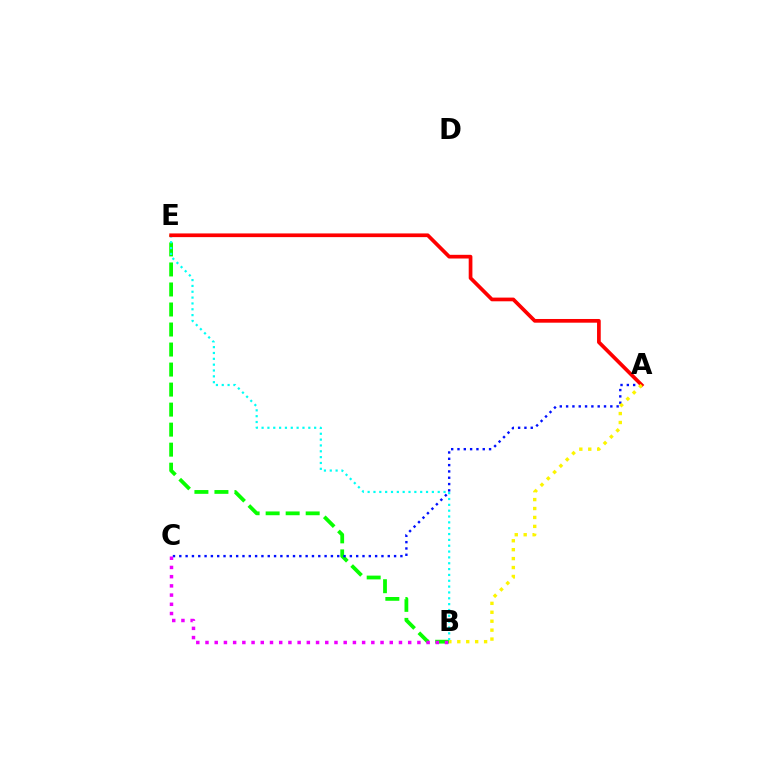{('B', 'E'): [{'color': '#08ff00', 'line_style': 'dashed', 'thickness': 2.72}, {'color': '#00fff6', 'line_style': 'dotted', 'thickness': 1.59}], ('A', 'C'): [{'color': '#0010ff', 'line_style': 'dotted', 'thickness': 1.72}], ('B', 'C'): [{'color': '#ee00ff', 'line_style': 'dotted', 'thickness': 2.5}], ('A', 'E'): [{'color': '#ff0000', 'line_style': 'solid', 'thickness': 2.66}], ('A', 'B'): [{'color': '#fcf500', 'line_style': 'dotted', 'thickness': 2.43}]}